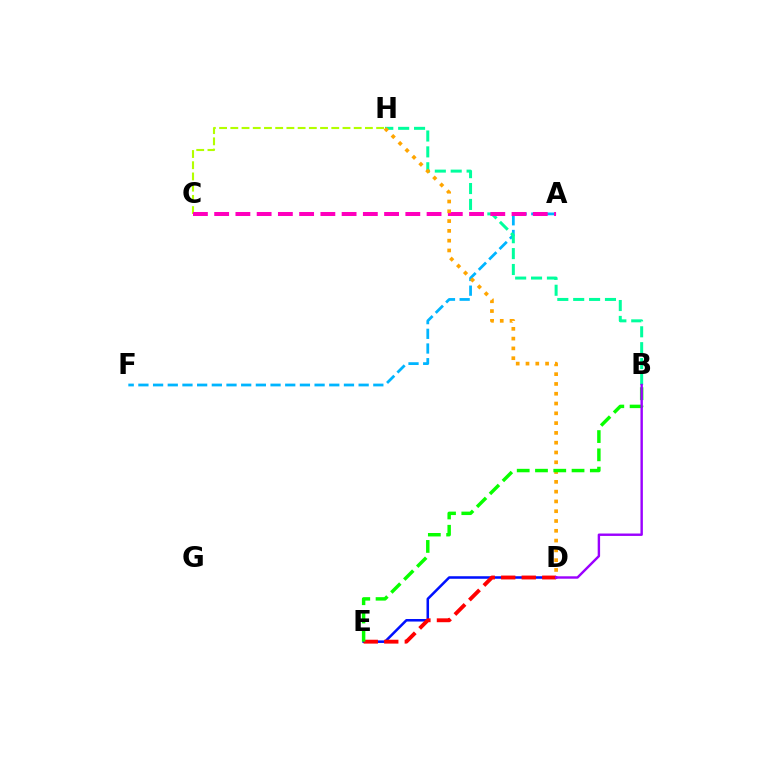{('A', 'F'): [{'color': '#00b5ff', 'line_style': 'dashed', 'thickness': 1.99}], ('B', 'H'): [{'color': '#00ff9d', 'line_style': 'dashed', 'thickness': 2.16}], ('C', 'H'): [{'color': '#b3ff00', 'line_style': 'dashed', 'thickness': 1.52}], ('D', 'E'): [{'color': '#0010ff', 'line_style': 'solid', 'thickness': 1.82}, {'color': '#ff0000', 'line_style': 'dashed', 'thickness': 2.79}], ('A', 'C'): [{'color': '#ff00bd', 'line_style': 'dashed', 'thickness': 2.89}], ('D', 'H'): [{'color': '#ffa500', 'line_style': 'dotted', 'thickness': 2.66}], ('B', 'E'): [{'color': '#08ff00', 'line_style': 'dashed', 'thickness': 2.48}], ('B', 'D'): [{'color': '#9b00ff', 'line_style': 'solid', 'thickness': 1.74}]}